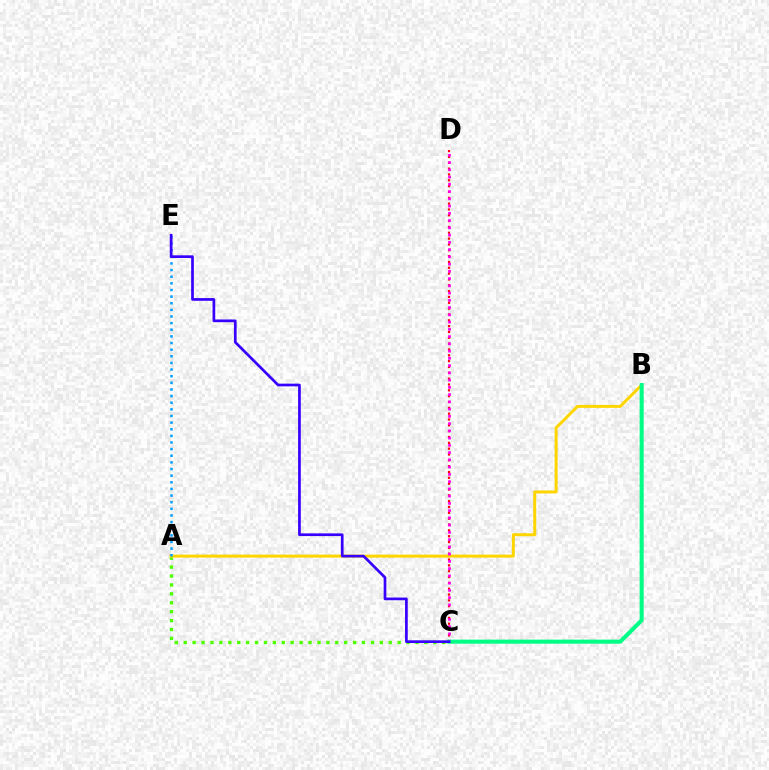{('A', 'C'): [{'color': '#4fff00', 'line_style': 'dotted', 'thickness': 2.42}], ('C', 'D'): [{'color': '#ff0000', 'line_style': 'dotted', 'thickness': 1.59}, {'color': '#ff00ed', 'line_style': 'dotted', 'thickness': 1.97}], ('A', 'B'): [{'color': '#ffd500', 'line_style': 'solid', 'thickness': 2.15}], ('A', 'E'): [{'color': '#009eff', 'line_style': 'dotted', 'thickness': 1.8}], ('B', 'C'): [{'color': '#00ff86', 'line_style': 'solid', 'thickness': 2.94}], ('C', 'E'): [{'color': '#3700ff', 'line_style': 'solid', 'thickness': 1.94}]}